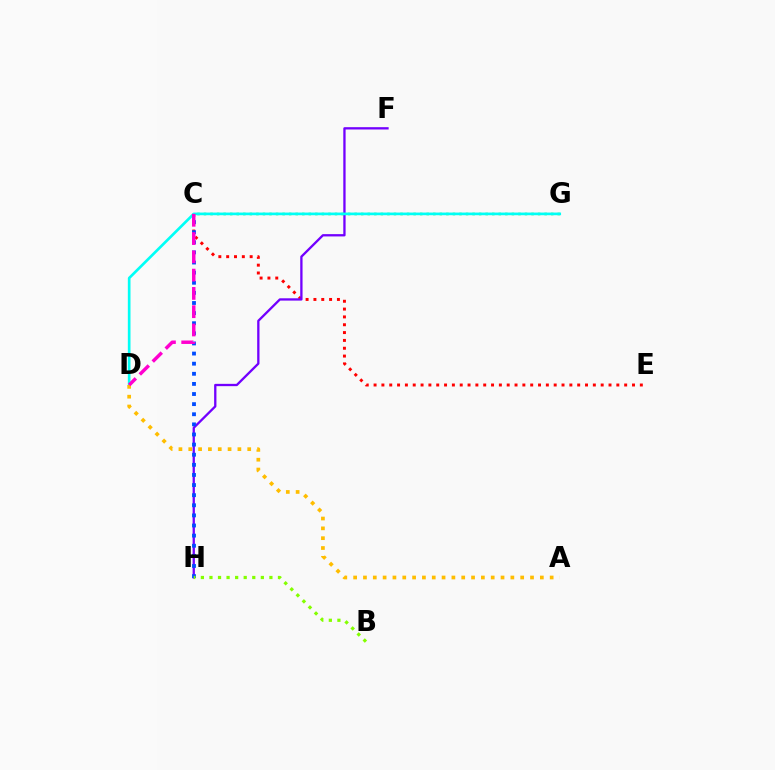{('C', 'E'): [{'color': '#ff0000', 'line_style': 'dotted', 'thickness': 2.13}], ('F', 'H'): [{'color': '#7200ff', 'line_style': 'solid', 'thickness': 1.66}], ('C', 'G'): [{'color': '#00ff39', 'line_style': 'dotted', 'thickness': 1.78}], ('D', 'G'): [{'color': '#00fff6', 'line_style': 'solid', 'thickness': 1.92}], ('A', 'D'): [{'color': '#ffbd00', 'line_style': 'dotted', 'thickness': 2.67}], ('C', 'H'): [{'color': '#004bff', 'line_style': 'dotted', 'thickness': 2.75}], ('B', 'H'): [{'color': '#84ff00', 'line_style': 'dotted', 'thickness': 2.33}], ('C', 'D'): [{'color': '#ff00cf', 'line_style': 'dashed', 'thickness': 2.48}]}